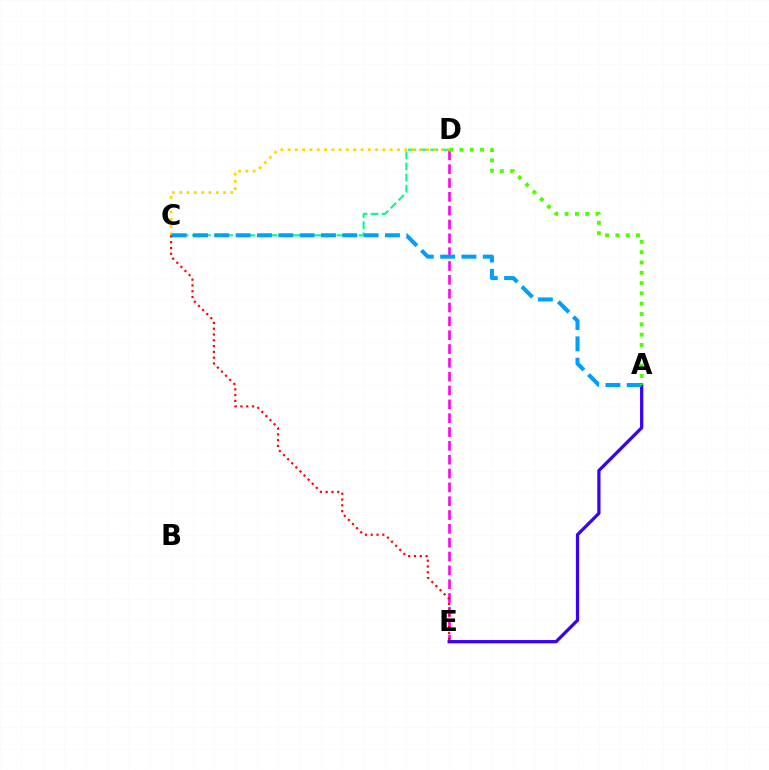{('D', 'E'): [{'color': '#ff00ed', 'line_style': 'dashed', 'thickness': 1.88}], ('C', 'D'): [{'color': '#00ff86', 'line_style': 'dashed', 'thickness': 1.51}, {'color': '#ffd500', 'line_style': 'dotted', 'thickness': 1.98}], ('A', 'E'): [{'color': '#3700ff', 'line_style': 'solid', 'thickness': 2.32}], ('A', 'C'): [{'color': '#009eff', 'line_style': 'dashed', 'thickness': 2.9}], ('C', 'E'): [{'color': '#ff0000', 'line_style': 'dotted', 'thickness': 1.57}], ('A', 'D'): [{'color': '#4fff00', 'line_style': 'dotted', 'thickness': 2.8}]}